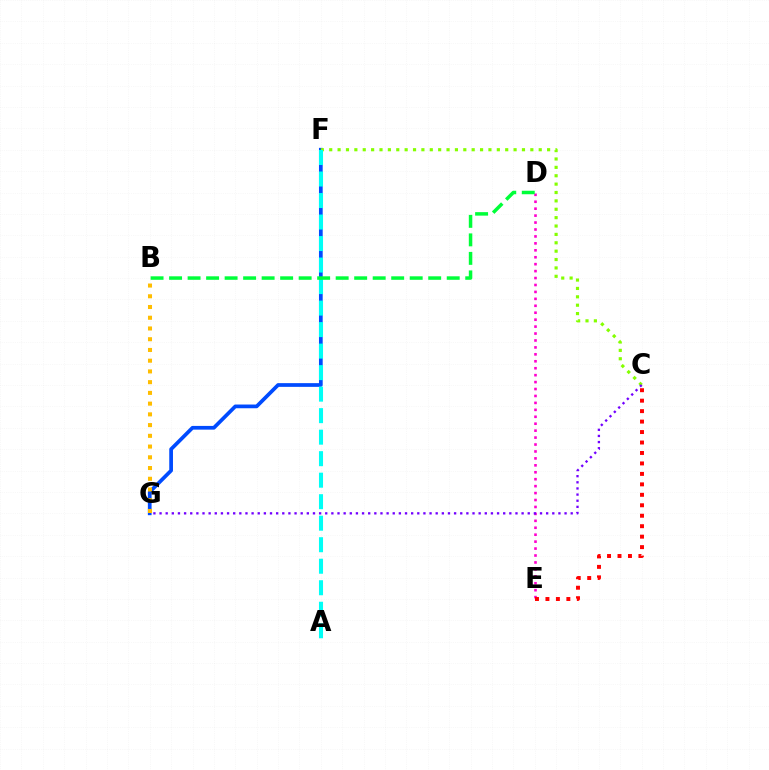{('D', 'E'): [{'color': '#ff00cf', 'line_style': 'dotted', 'thickness': 1.88}], ('F', 'G'): [{'color': '#004bff', 'line_style': 'solid', 'thickness': 2.68}], ('C', 'E'): [{'color': '#ff0000', 'line_style': 'dotted', 'thickness': 2.84}], ('C', 'F'): [{'color': '#84ff00', 'line_style': 'dotted', 'thickness': 2.28}], ('A', 'F'): [{'color': '#00fff6', 'line_style': 'dashed', 'thickness': 2.92}], ('C', 'G'): [{'color': '#7200ff', 'line_style': 'dotted', 'thickness': 1.67}], ('B', 'G'): [{'color': '#ffbd00', 'line_style': 'dotted', 'thickness': 2.92}], ('B', 'D'): [{'color': '#00ff39', 'line_style': 'dashed', 'thickness': 2.51}]}